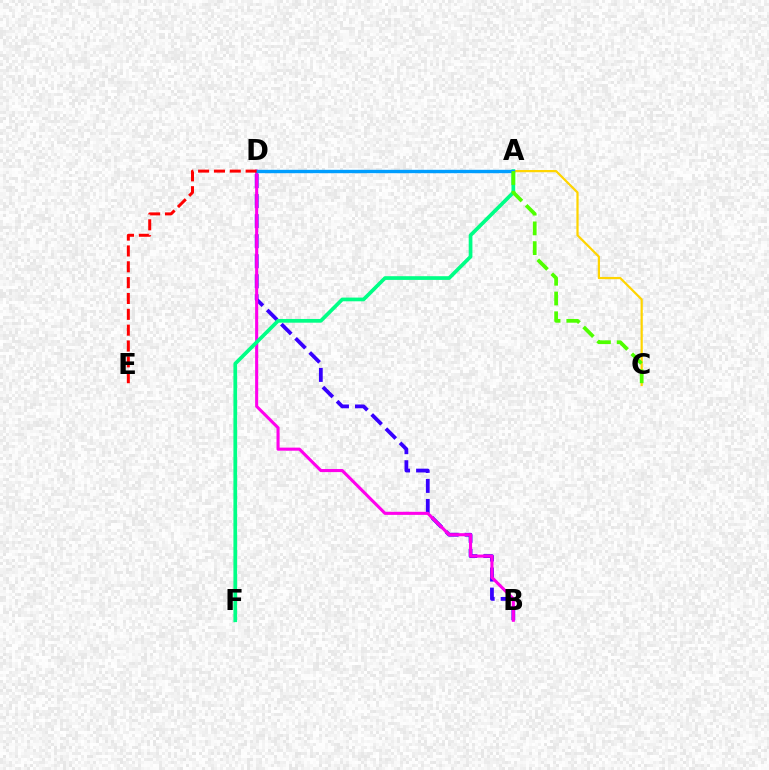{('B', 'D'): [{'color': '#3700ff', 'line_style': 'dashed', 'thickness': 2.72}, {'color': '#ff00ed', 'line_style': 'solid', 'thickness': 2.22}], ('A', 'F'): [{'color': '#00ff86', 'line_style': 'solid', 'thickness': 2.67}], ('A', 'C'): [{'color': '#ffd500', 'line_style': 'solid', 'thickness': 1.6}, {'color': '#4fff00', 'line_style': 'dashed', 'thickness': 2.68}], ('A', 'D'): [{'color': '#009eff', 'line_style': 'solid', 'thickness': 2.43}], ('D', 'E'): [{'color': '#ff0000', 'line_style': 'dashed', 'thickness': 2.15}]}